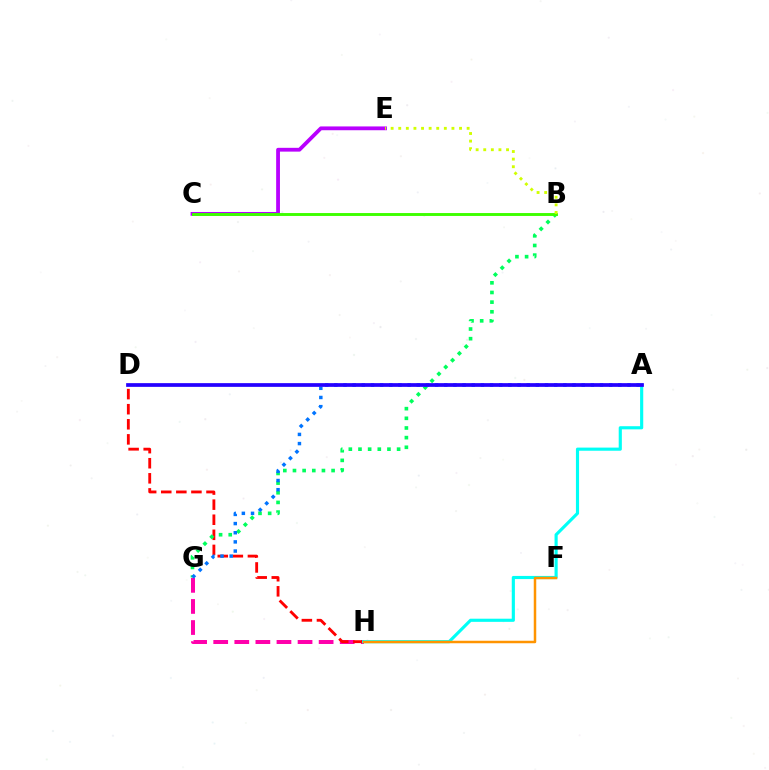{('G', 'H'): [{'color': '#ff00ac', 'line_style': 'dashed', 'thickness': 2.86}], ('C', 'E'): [{'color': '#b900ff', 'line_style': 'solid', 'thickness': 2.73}], ('D', 'H'): [{'color': '#ff0000', 'line_style': 'dashed', 'thickness': 2.05}], ('B', 'G'): [{'color': '#00ff5c', 'line_style': 'dotted', 'thickness': 2.62}], ('B', 'C'): [{'color': '#3dff00', 'line_style': 'solid', 'thickness': 2.09}], ('A', 'H'): [{'color': '#00fff6', 'line_style': 'solid', 'thickness': 2.26}], ('F', 'H'): [{'color': '#ff9400', 'line_style': 'solid', 'thickness': 1.8}], ('A', 'G'): [{'color': '#0074ff', 'line_style': 'dotted', 'thickness': 2.49}], ('B', 'E'): [{'color': '#d1ff00', 'line_style': 'dotted', 'thickness': 2.06}], ('A', 'D'): [{'color': '#2500ff', 'line_style': 'solid', 'thickness': 2.68}]}